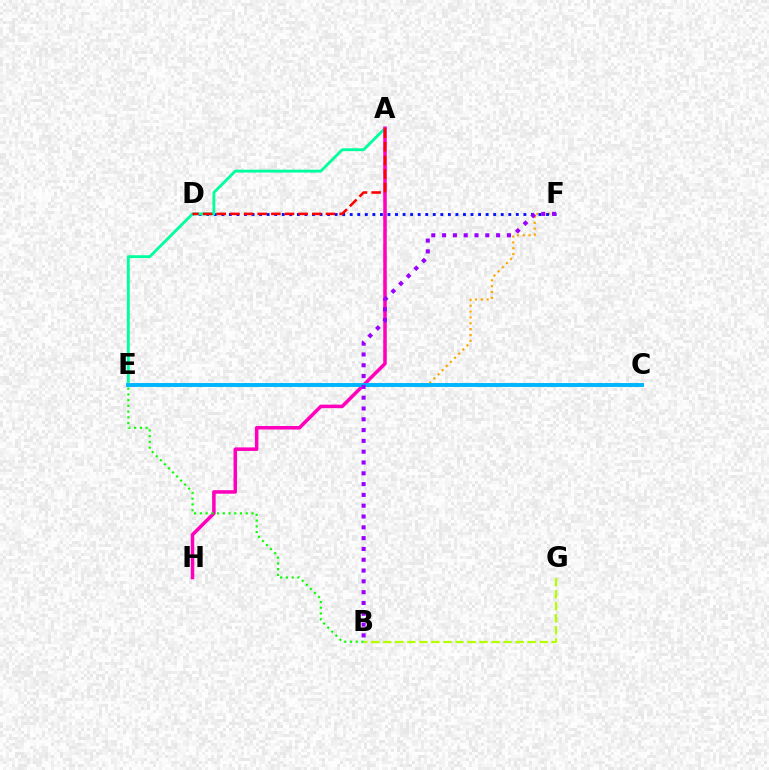{('E', 'F'): [{'color': '#ffa500', 'line_style': 'dotted', 'thickness': 1.59}], ('B', 'G'): [{'color': '#b3ff00', 'line_style': 'dashed', 'thickness': 1.63}], ('D', 'F'): [{'color': '#0010ff', 'line_style': 'dotted', 'thickness': 2.05}], ('A', 'E'): [{'color': '#00ff9d', 'line_style': 'solid', 'thickness': 2.05}], ('A', 'H'): [{'color': '#ff00bd', 'line_style': 'solid', 'thickness': 2.54}], ('A', 'D'): [{'color': '#ff0000', 'line_style': 'dashed', 'thickness': 1.85}], ('C', 'E'): [{'color': '#00b5ff', 'line_style': 'solid', 'thickness': 2.82}], ('B', 'E'): [{'color': '#08ff00', 'line_style': 'dotted', 'thickness': 1.56}], ('B', 'F'): [{'color': '#9b00ff', 'line_style': 'dotted', 'thickness': 2.94}]}